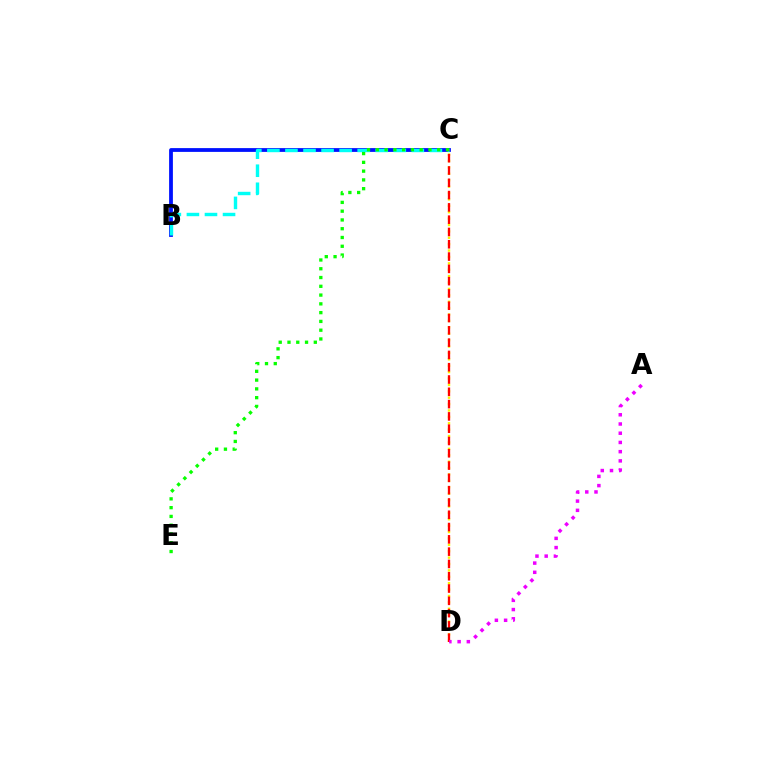{('B', 'C'): [{'color': '#0010ff', 'line_style': 'solid', 'thickness': 2.73}, {'color': '#00fff6', 'line_style': 'dashed', 'thickness': 2.45}], ('C', 'D'): [{'color': '#fcf500', 'line_style': 'dotted', 'thickness': 1.74}, {'color': '#ff0000', 'line_style': 'dashed', 'thickness': 1.67}], ('C', 'E'): [{'color': '#08ff00', 'line_style': 'dotted', 'thickness': 2.38}], ('A', 'D'): [{'color': '#ee00ff', 'line_style': 'dotted', 'thickness': 2.51}]}